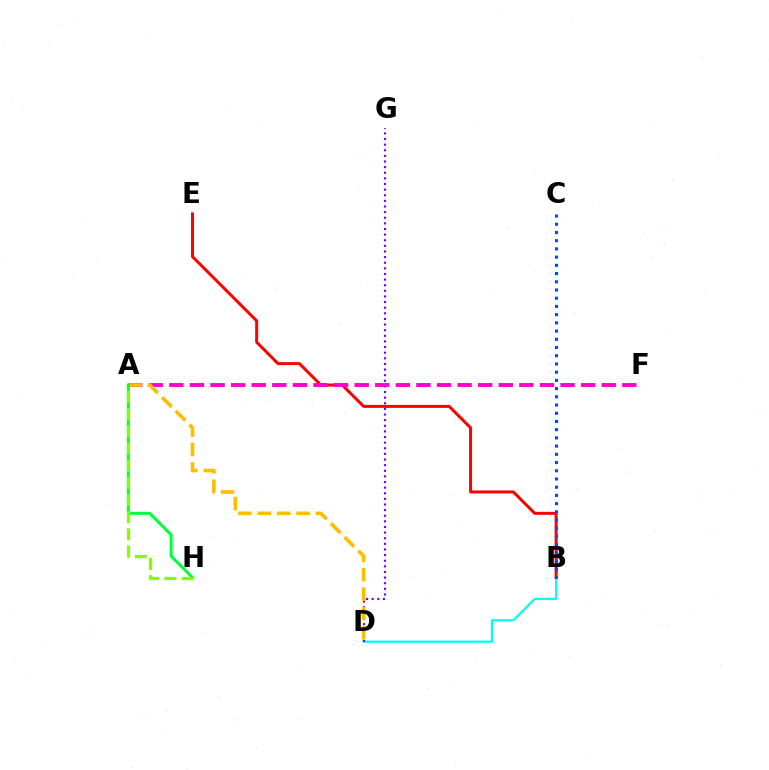{('B', 'D'): [{'color': '#00fff6', 'line_style': 'solid', 'thickness': 1.62}], ('D', 'G'): [{'color': '#7200ff', 'line_style': 'dotted', 'thickness': 1.53}], ('B', 'E'): [{'color': '#ff0000', 'line_style': 'solid', 'thickness': 2.15}], ('A', 'F'): [{'color': '#ff00cf', 'line_style': 'dashed', 'thickness': 2.8}], ('A', 'D'): [{'color': '#ffbd00', 'line_style': 'dashed', 'thickness': 2.63}], ('A', 'H'): [{'color': '#00ff39', 'line_style': 'solid', 'thickness': 2.17}, {'color': '#84ff00', 'line_style': 'dashed', 'thickness': 2.33}], ('B', 'C'): [{'color': '#004bff', 'line_style': 'dotted', 'thickness': 2.23}]}